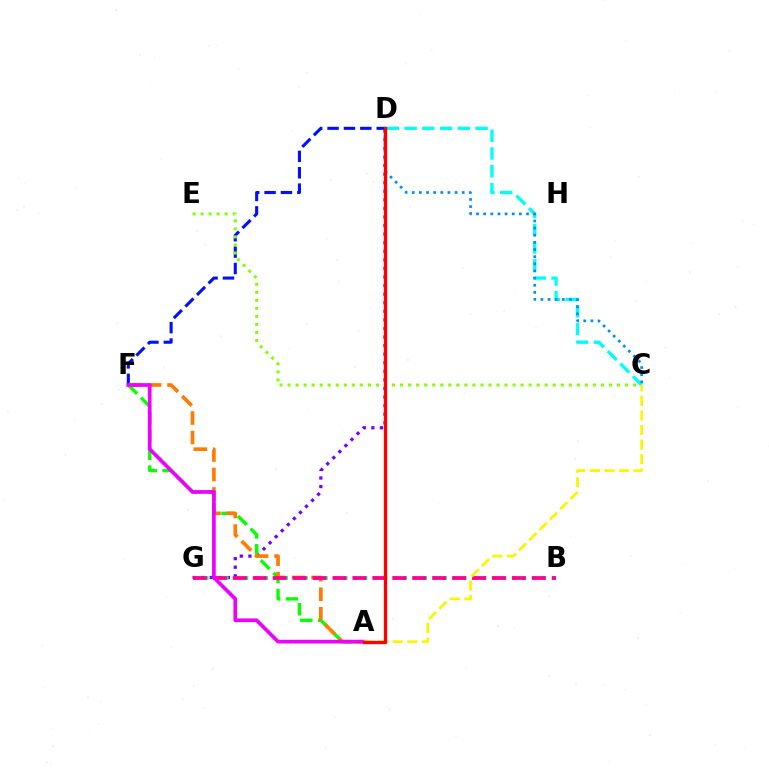{('C', 'D'): [{'color': '#00fff6', 'line_style': 'dashed', 'thickness': 2.41}, {'color': '#008cff', 'line_style': 'dotted', 'thickness': 1.94}], ('D', 'G'): [{'color': '#7200ff', 'line_style': 'dotted', 'thickness': 2.33}], ('B', 'G'): [{'color': '#00ff74', 'line_style': 'dotted', 'thickness': 2.7}, {'color': '#ff0094', 'line_style': 'dashed', 'thickness': 2.71}], ('D', 'F'): [{'color': '#0010ff', 'line_style': 'dashed', 'thickness': 2.22}], ('A', 'F'): [{'color': '#08ff00', 'line_style': 'dashed', 'thickness': 2.42}, {'color': '#ff7c00', 'line_style': 'dashed', 'thickness': 2.64}, {'color': '#ee00ff', 'line_style': 'solid', 'thickness': 2.66}], ('C', 'E'): [{'color': '#84ff00', 'line_style': 'dotted', 'thickness': 2.18}], ('A', 'C'): [{'color': '#fcf500', 'line_style': 'dashed', 'thickness': 1.98}], ('A', 'D'): [{'color': '#ff0000', 'line_style': 'solid', 'thickness': 2.4}]}